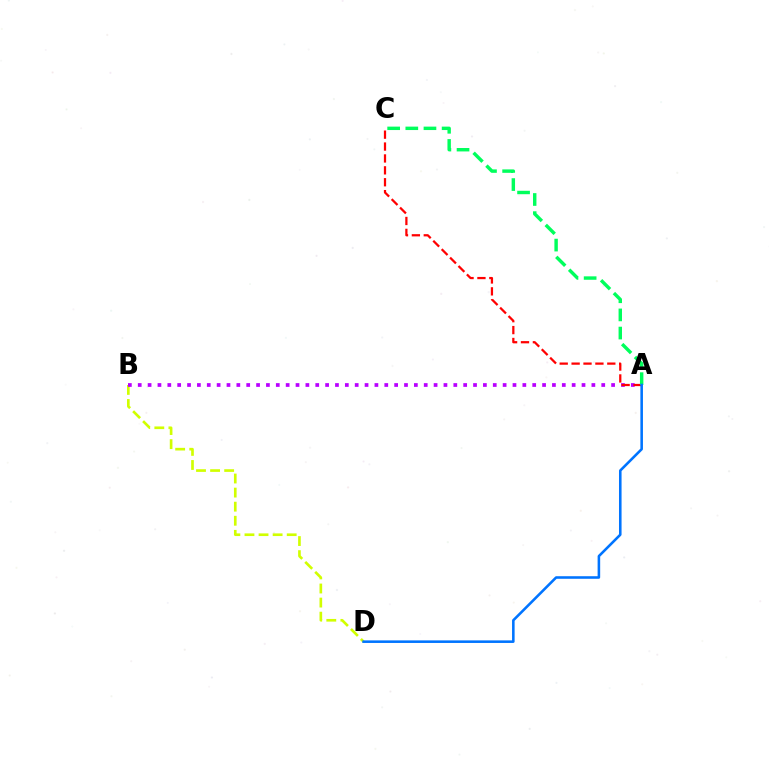{('B', 'D'): [{'color': '#d1ff00', 'line_style': 'dashed', 'thickness': 1.91}], ('A', 'B'): [{'color': '#b900ff', 'line_style': 'dotted', 'thickness': 2.68}], ('A', 'C'): [{'color': '#ff0000', 'line_style': 'dashed', 'thickness': 1.62}, {'color': '#00ff5c', 'line_style': 'dashed', 'thickness': 2.47}], ('A', 'D'): [{'color': '#0074ff', 'line_style': 'solid', 'thickness': 1.85}]}